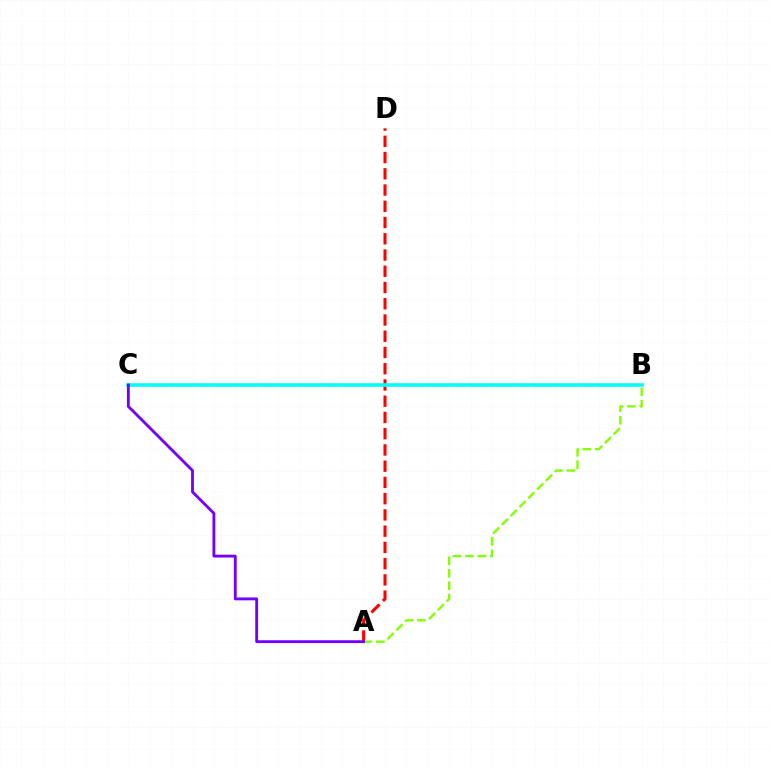{('A', 'D'): [{'color': '#ff0000', 'line_style': 'dashed', 'thickness': 2.21}], ('A', 'B'): [{'color': '#84ff00', 'line_style': 'dashed', 'thickness': 1.69}], ('B', 'C'): [{'color': '#00fff6', 'line_style': 'solid', 'thickness': 2.59}], ('A', 'C'): [{'color': '#7200ff', 'line_style': 'solid', 'thickness': 2.05}]}